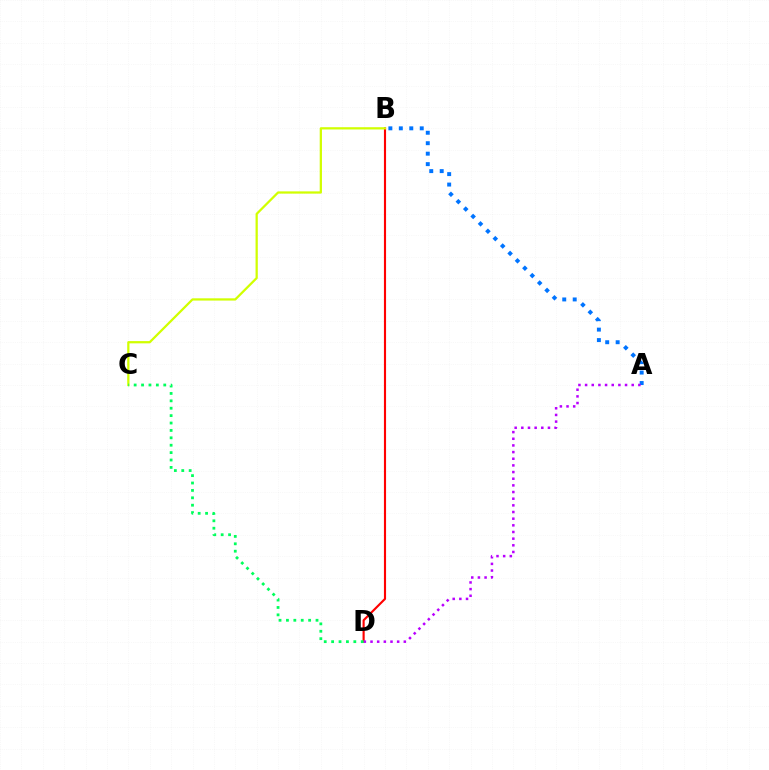{('A', 'B'): [{'color': '#0074ff', 'line_style': 'dotted', 'thickness': 2.84}], ('B', 'D'): [{'color': '#ff0000', 'line_style': 'solid', 'thickness': 1.54}], ('B', 'C'): [{'color': '#d1ff00', 'line_style': 'solid', 'thickness': 1.62}], ('A', 'D'): [{'color': '#b900ff', 'line_style': 'dotted', 'thickness': 1.81}], ('C', 'D'): [{'color': '#00ff5c', 'line_style': 'dotted', 'thickness': 2.01}]}